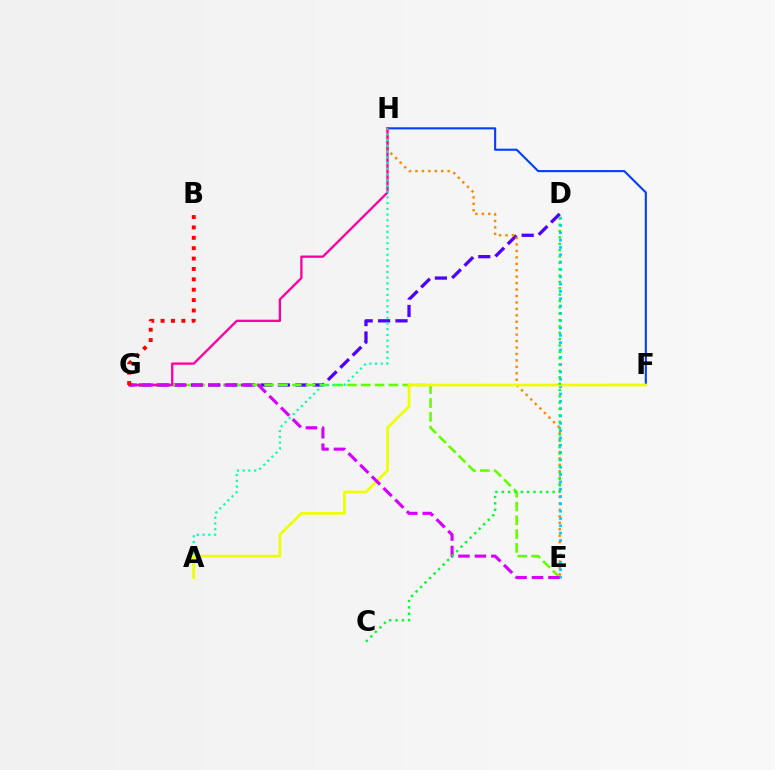{('D', 'G'): [{'color': '#4f00ff', 'line_style': 'dashed', 'thickness': 2.36}], ('E', 'H'): [{'color': '#ff8800', 'line_style': 'dotted', 'thickness': 1.75}], ('F', 'H'): [{'color': '#003fff', 'line_style': 'solid', 'thickness': 1.51}], ('D', 'E'): [{'color': '#00c7ff', 'line_style': 'dotted', 'thickness': 1.99}], ('E', 'G'): [{'color': '#66ff00', 'line_style': 'dashed', 'thickness': 1.88}, {'color': '#d600ff', 'line_style': 'dashed', 'thickness': 2.24}], ('G', 'H'): [{'color': '#ff00a0', 'line_style': 'solid', 'thickness': 1.67}], ('A', 'H'): [{'color': '#00ffaf', 'line_style': 'dotted', 'thickness': 1.56}], ('A', 'F'): [{'color': '#eeff00', 'line_style': 'solid', 'thickness': 1.96}], ('B', 'G'): [{'color': '#ff0000', 'line_style': 'dotted', 'thickness': 2.82}], ('C', 'D'): [{'color': '#00ff27', 'line_style': 'dotted', 'thickness': 1.73}]}